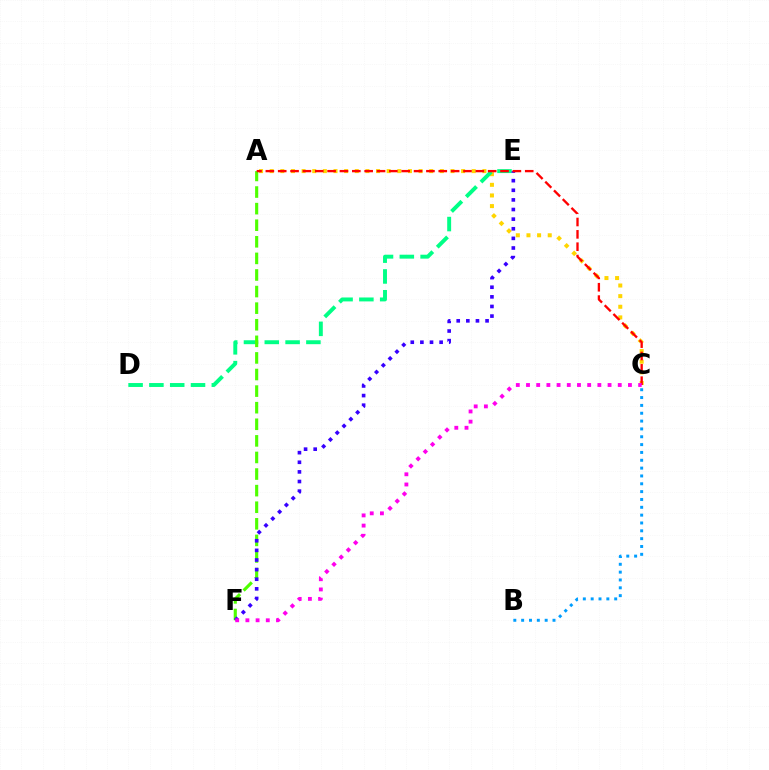{('A', 'C'): [{'color': '#ffd500', 'line_style': 'dotted', 'thickness': 2.89}, {'color': '#ff0000', 'line_style': 'dashed', 'thickness': 1.68}], ('D', 'E'): [{'color': '#00ff86', 'line_style': 'dashed', 'thickness': 2.83}], ('A', 'F'): [{'color': '#4fff00', 'line_style': 'dashed', 'thickness': 2.25}], ('E', 'F'): [{'color': '#3700ff', 'line_style': 'dotted', 'thickness': 2.61}], ('C', 'F'): [{'color': '#ff00ed', 'line_style': 'dotted', 'thickness': 2.77}], ('B', 'C'): [{'color': '#009eff', 'line_style': 'dotted', 'thickness': 2.13}]}